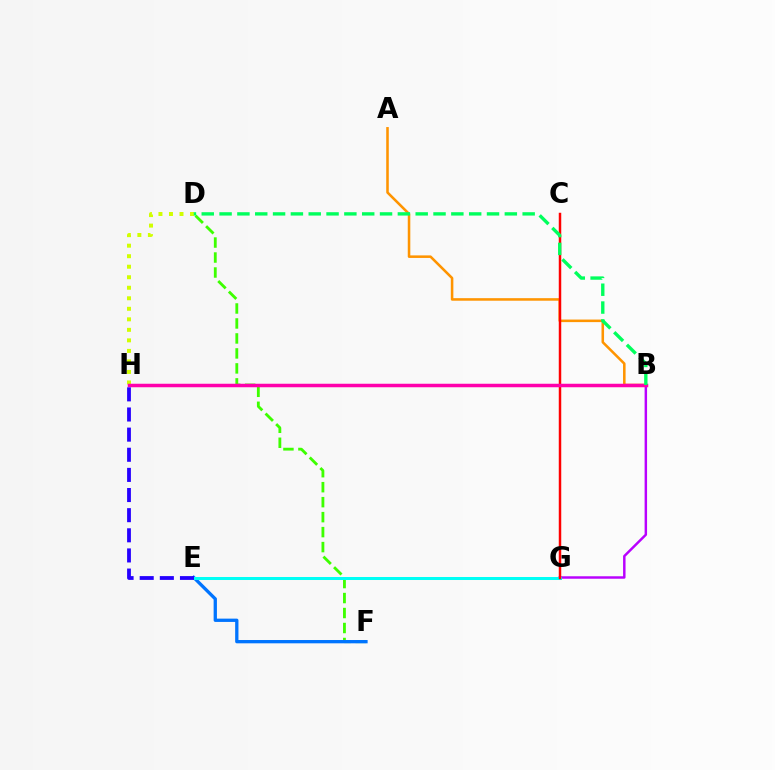{('B', 'G'): [{'color': '#b900ff', 'line_style': 'solid', 'thickness': 1.77}], ('A', 'B'): [{'color': '#ff9400', 'line_style': 'solid', 'thickness': 1.84}], ('D', 'F'): [{'color': '#3dff00', 'line_style': 'dashed', 'thickness': 2.03}], ('E', 'F'): [{'color': '#0074ff', 'line_style': 'solid', 'thickness': 2.38}], ('E', 'G'): [{'color': '#00fff6', 'line_style': 'solid', 'thickness': 2.17}], ('C', 'G'): [{'color': '#ff0000', 'line_style': 'solid', 'thickness': 1.78}], ('D', 'H'): [{'color': '#d1ff00', 'line_style': 'dotted', 'thickness': 2.86}], ('B', 'H'): [{'color': '#ff00ac', 'line_style': 'solid', 'thickness': 2.52}], ('B', 'D'): [{'color': '#00ff5c', 'line_style': 'dashed', 'thickness': 2.42}], ('E', 'H'): [{'color': '#2500ff', 'line_style': 'dashed', 'thickness': 2.74}]}